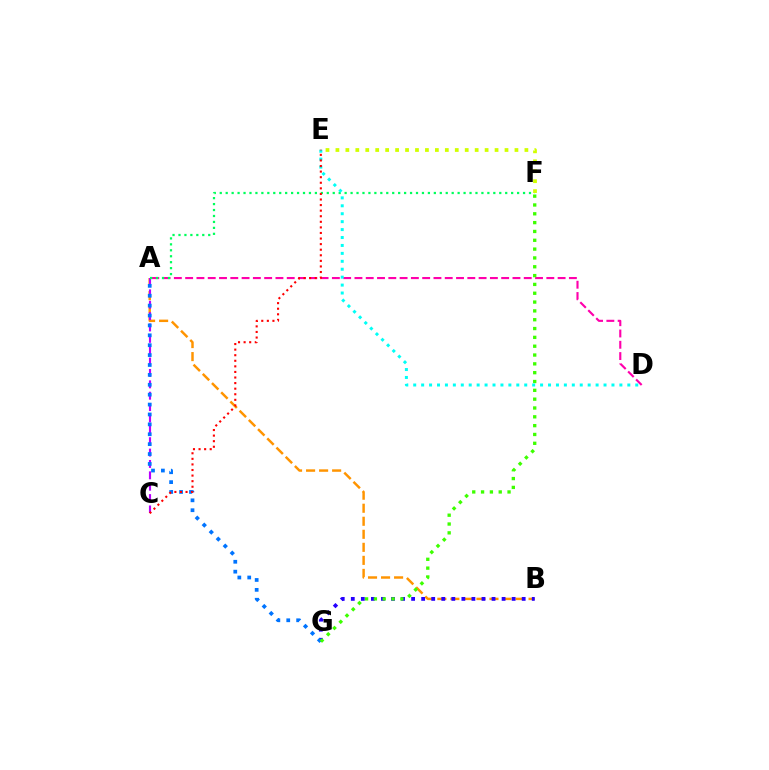{('A', 'D'): [{'color': '#ff00ac', 'line_style': 'dashed', 'thickness': 1.53}], ('A', 'B'): [{'color': '#ff9400', 'line_style': 'dashed', 'thickness': 1.77}], ('A', 'C'): [{'color': '#b900ff', 'line_style': 'dashed', 'thickness': 1.55}], ('A', 'F'): [{'color': '#00ff5c', 'line_style': 'dotted', 'thickness': 1.62}], ('B', 'G'): [{'color': '#2500ff', 'line_style': 'dotted', 'thickness': 2.73}], ('A', 'G'): [{'color': '#0074ff', 'line_style': 'dotted', 'thickness': 2.69}], ('F', 'G'): [{'color': '#3dff00', 'line_style': 'dotted', 'thickness': 2.4}], ('E', 'F'): [{'color': '#d1ff00', 'line_style': 'dotted', 'thickness': 2.7}], ('D', 'E'): [{'color': '#00fff6', 'line_style': 'dotted', 'thickness': 2.15}], ('C', 'E'): [{'color': '#ff0000', 'line_style': 'dotted', 'thickness': 1.52}]}